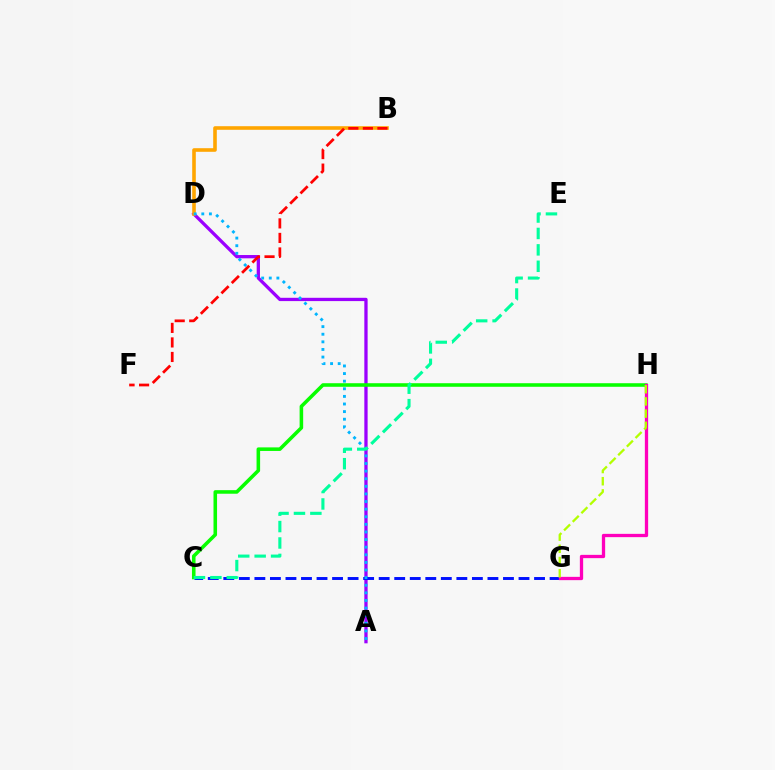{('A', 'D'): [{'color': '#9b00ff', 'line_style': 'solid', 'thickness': 2.37}, {'color': '#00b5ff', 'line_style': 'dotted', 'thickness': 2.07}], ('C', 'G'): [{'color': '#0010ff', 'line_style': 'dashed', 'thickness': 2.11}], ('C', 'H'): [{'color': '#08ff00', 'line_style': 'solid', 'thickness': 2.56}], ('B', 'D'): [{'color': '#ffa500', 'line_style': 'solid', 'thickness': 2.59}], ('B', 'F'): [{'color': '#ff0000', 'line_style': 'dashed', 'thickness': 1.97}], ('G', 'H'): [{'color': '#ff00bd', 'line_style': 'solid', 'thickness': 2.37}, {'color': '#b3ff00', 'line_style': 'dashed', 'thickness': 1.66}], ('C', 'E'): [{'color': '#00ff9d', 'line_style': 'dashed', 'thickness': 2.23}]}